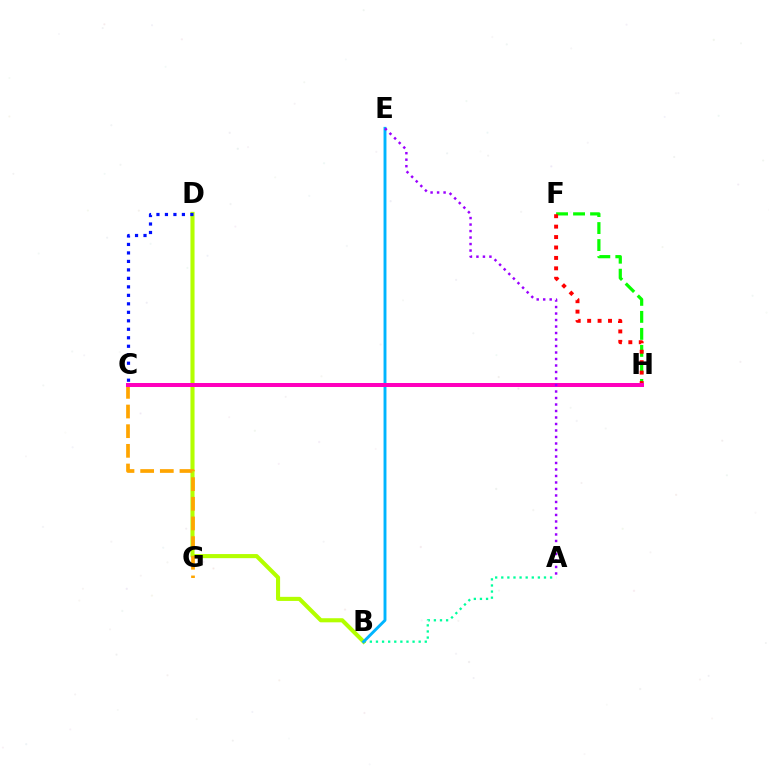{('F', 'H'): [{'color': '#08ff00', 'line_style': 'dashed', 'thickness': 2.31}, {'color': '#ff0000', 'line_style': 'dotted', 'thickness': 2.83}], ('A', 'B'): [{'color': '#00ff9d', 'line_style': 'dotted', 'thickness': 1.66}], ('B', 'D'): [{'color': '#b3ff00', 'line_style': 'solid', 'thickness': 2.95}], ('B', 'E'): [{'color': '#00b5ff', 'line_style': 'solid', 'thickness': 2.09}], ('C', 'G'): [{'color': '#ffa500', 'line_style': 'dashed', 'thickness': 2.67}], ('C', 'D'): [{'color': '#0010ff', 'line_style': 'dotted', 'thickness': 2.31}], ('C', 'H'): [{'color': '#ff00bd', 'line_style': 'solid', 'thickness': 2.89}], ('A', 'E'): [{'color': '#9b00ff', 'line_style': 'dotted', 'thickness': 1.77}]}